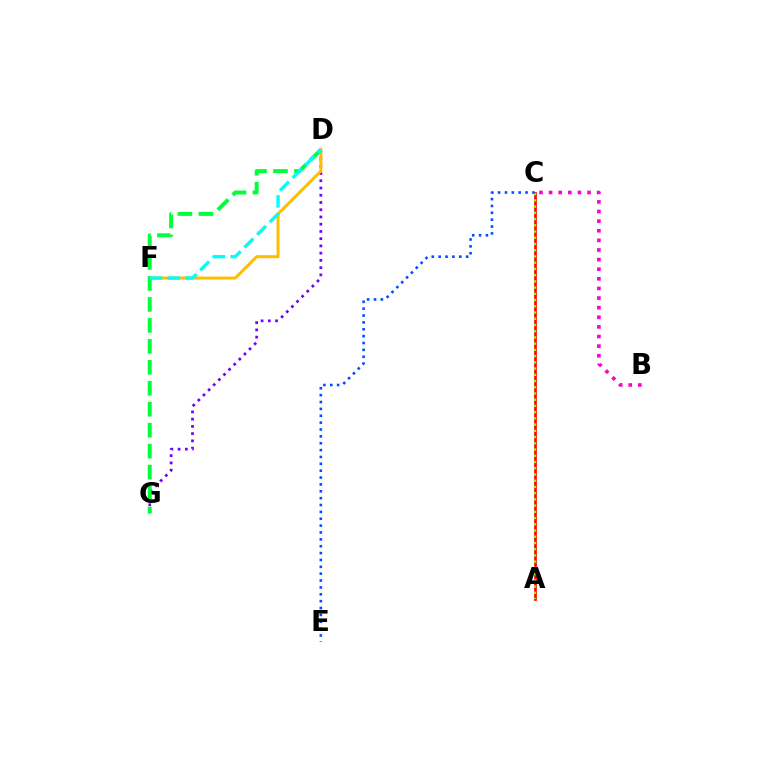{('A', 'C'): [{'color': '#ff0000', 'line_style': 'solid', 'thickness': 1.94}, {'color': '#84ff00', 'line_style': 'dotted', 'thickness': 1.69}], ('D', 'G'): [{'color': '#7200ff', 'line_style': 'dotted', 'thickness': 1.97}, {'color': '#00ff39', 'line_style': 'dashed', 'thickness': 2.85}], ('D', 'F'): [{'color': '#ffbd00', 'line_style': 'solid', 'thickness': 2.17}, {'color': '#00fff6', 'line_style': 'dashed', 'thickness': 2.43}], ('C', 'E'): [{'color': '#004bff', 'line_style': 'dotted', 'thickness': 1.87}], ('B', 'C'): [{'color': '#ff00cf', 'line_style': 'dotted', 'thickness': 2.61}]}